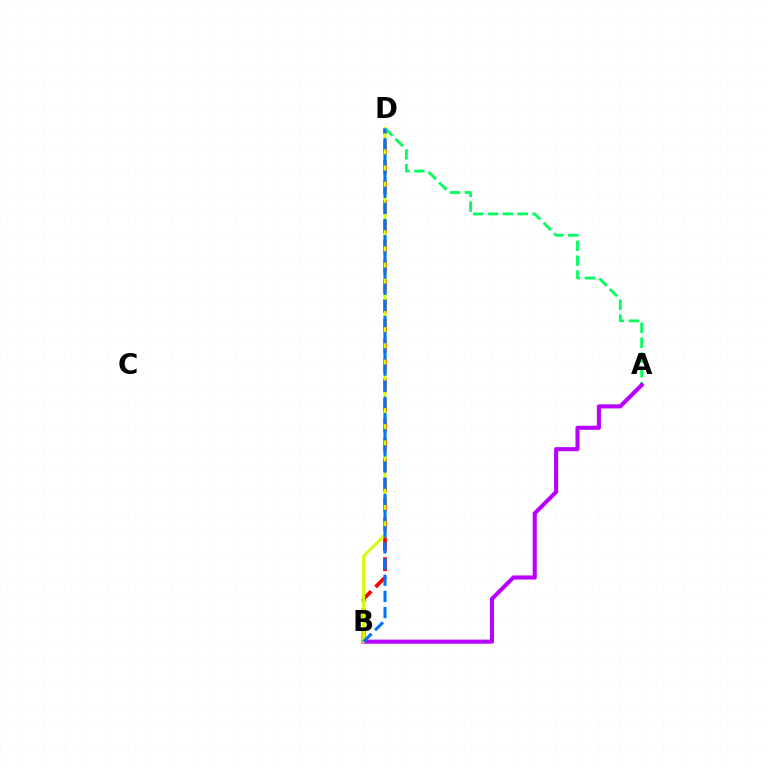{('B', 'D'): [{'color': '#ff0000', 'line_style': 'dashed', 'thickness': 2.7}, {'color': '#d1ff00', 'line_style': 'solid', 'thickness': 2.06}, {'color': '#0074ff', 'line_style': 'dashed', 'thickness': 2.2}], ('A', 'D'): [{'color': '#00ff5c', 'line_style': 'dashed', 'thickness': 2.02}], ('A', 'B'): [{'color': '#b900ff', 'line_style': 'solid', 'thickness': 2.94}]}